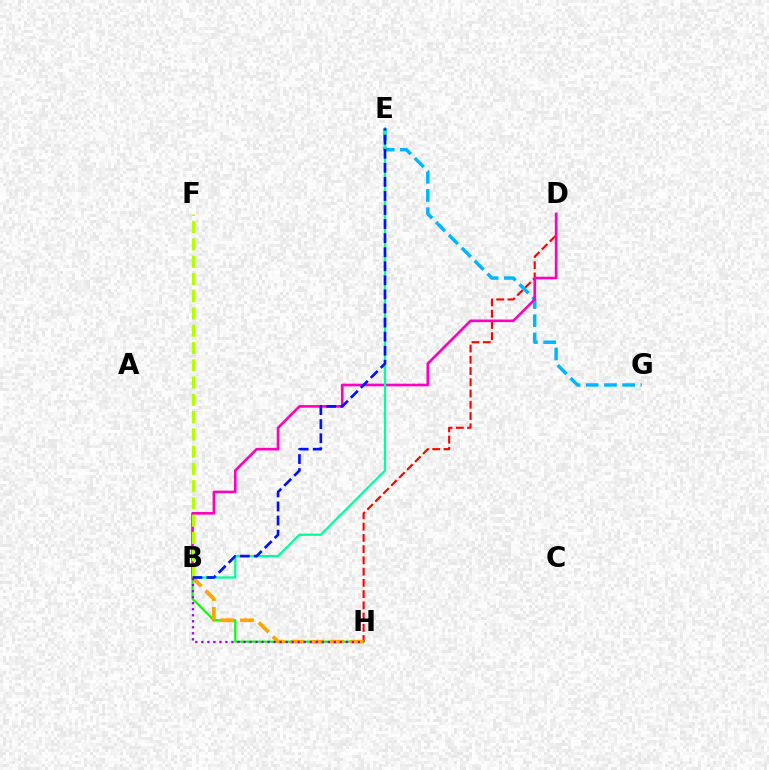{('B', 'H'): [{'color': '#08ff00', 'line_style': 'solid', 'thickness': 1.56}, {'color': '#ffa500', 'line_style': 'dashed', 'thickness': 2.69}, {'color': '#9b00ff', 'line_style': 'dotted', 'thickness': 1.64}], ('D', 'H'): [{'color': '#ff0000', 'line_style': 'dashed', 'thickness': 1.53}], ('E', 'G'): [{'color': '#00b5ff', 'line_style': 'dashed', 'thickness': 2.47}], ('B', 'D'): [{'color': '#ff00bd', 'line_style': 'solid', 'thickness': 1.9}], ('B', 'E'): [{'color': '#00ff9d', 'line_style': 'solid', 'thickness': 1.63}, {'color': '#0010ff', 'line_style': 'dashed', 'thickness': 1.91}], ('B', 'F'): [{'color': '#b3ff00', 'line_style': 'dashed', 'thickness': 2.35}]}